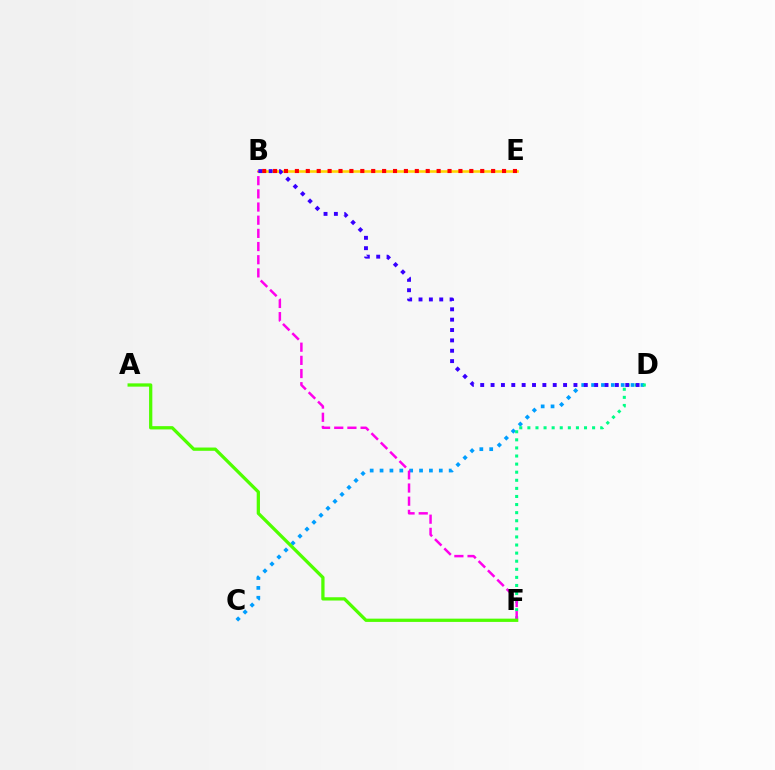{('C', 'D'): [{'color': '#009eff', 'line_style': 'dotted', 'thickness': 2.68}], ('D', 'F'): [{'color': '#00ff86', 'line_style': 'dotted', 'thickness': 2.2}], ('B', 'E'): [{'color': '#ffd500', 'line_style': 'solid', 'thickness': 1.87}, {'color': '#ff0000', 'line_style': 'dotted', 'thickness': 2.96}], ('B', 'F'): [{'color': '#ff00ed', 'line_style': 'dashed', 'thickness': 1.79}], ('B', 'D'): [{'color': '#3700ff', 'line_style': 'dotted', 'thickness': 2.81}], ('A', 'F'): [{'color': '#4fff00', 'line_style': 'solid', 'thickness': 2.35}]}